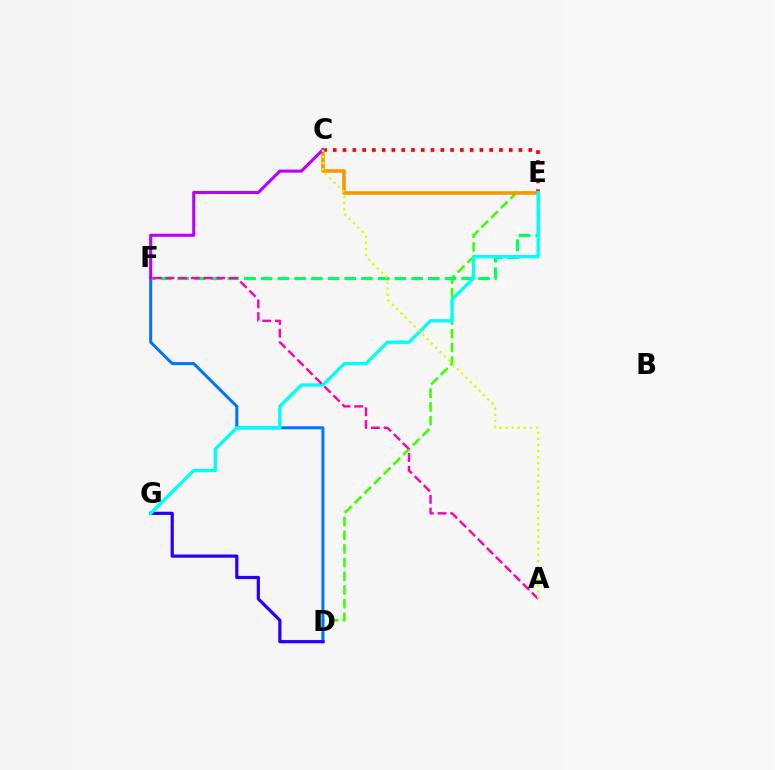{('D', 'E'): [{'color': '#3dff00', 'line_style': 'dashed', 'thickness': 1.86}], ('D', 'F'): [{'color': '#0074ff', 'line_style': 'solid', 'thickness': 2.17}], ('D', 'G'): [{'color': '#2500ff', 'line_style': 'solid', 'thickness': 2.31}], ('C', 'E'): [{'color': '#ff0000', 'line_style': 'dotted', 'thickness': 2.66}, {'color': '#ff9400', 'line_style': 'solid', 'thickness': 2.56}], ('E', 'F'): [{'color': '#00ff5c', 'line_style': 'dashed', 'thickness': 2.27}], ('E', 'G'): [{'color': '#00fff6', 'line_style': 'solid', 'thickness': 2.41}], ('C', 'F'): [{'color': '#b900ff', 'line_style': 'solid', 'thickness': 2.22}], ('A', 'F'): [{'color': '#ff00ac', 'line_style': 'dashed', 'thickness': 1.73}], ('A', 'C'): [{'color': '#d1ff00', 'line_style': 'dotted', 'thickness': 1.66}]}